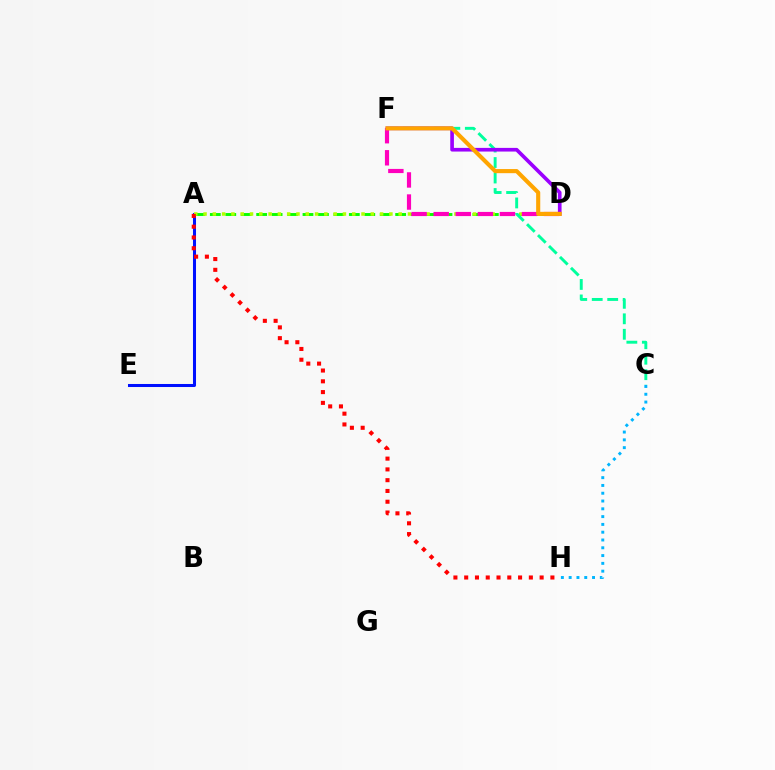{('A', 'E'): [{'color': '#0010ff', 'line_style': 'solid', 'thickness': 2.18}], ('A', 'D'): [{'color': '#08ff00', 'line_style': 'dashed', 'thickness': 2.1}, {'color': '#b3ff00', 'line_style': 'dotted', 'thickness': 2.52}], ('C', 'F'): [{'color': '#00ff9d', 'line_style': 'dashed', 'thickness': 2.1}], ('A', 'H'): [{'color': '#ff0000', 'line_style': 'dotted', 'thickness': 2.93}], ('D', 'F'): [{'color': '#9b00ff', 'line_style': 'solid', 'thickness': 2.64}, {'color': '#ff00bd', 'line_style': 'dashed', 'thickness': 3.0}, {'color': '#ffa500', 'line_style': 'solid', 'thickness': 2.96}], ('C', 'H'): [{'color': '#00b5ff', 'line_style': 'dotted', 'thickness': 2.12}]}